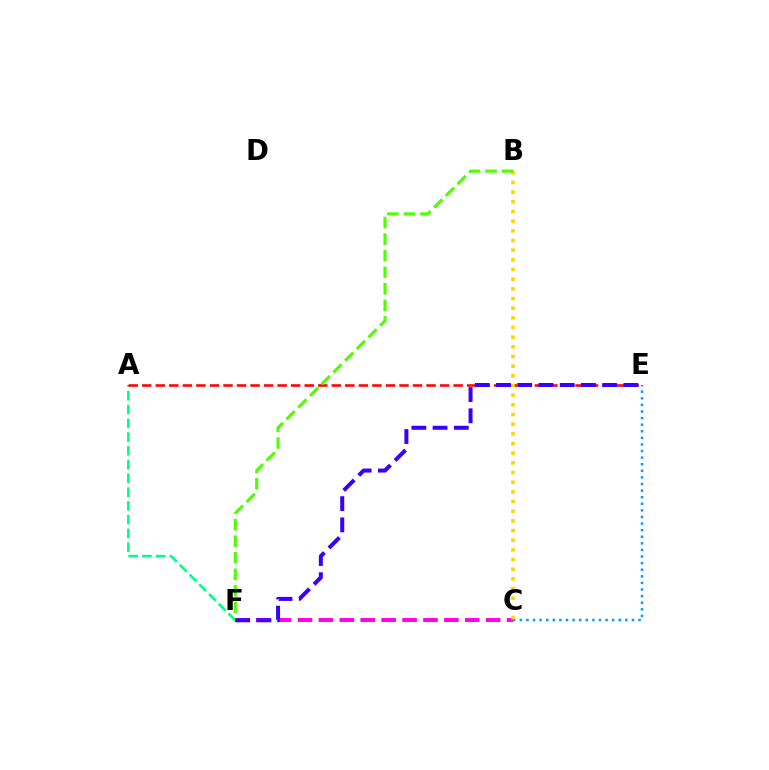{('C', 'E'): [{'color': '#009eff', 'line_style': 'dotted', 'thickness': 1.79}], ('A', 'F'): [{'color': '#00ff86', 'line_style': 'dashed', 'thickness': 1.87}], ('A', 'E'): [{'color': '#ff0000', 'line_style': 'dashed', 'thickness': 1.84}], ('C', 'F'): [{'color': '#ff00ed', 'line_style': 'dashed', 'thickness': 2.84}], ('B', 'C'): [{'color': '#ffd500', 'line_style': 'dotted', 'thickness': 2.63}], ('B', 'F'): [{'color': '#4fff00', 'line_style': 'dashed', 'thickness': 2.25}], ('E', 'F'): [{'color': '#3700ff', 'line_style': 'dashed', 'thickness': 2.88}]}